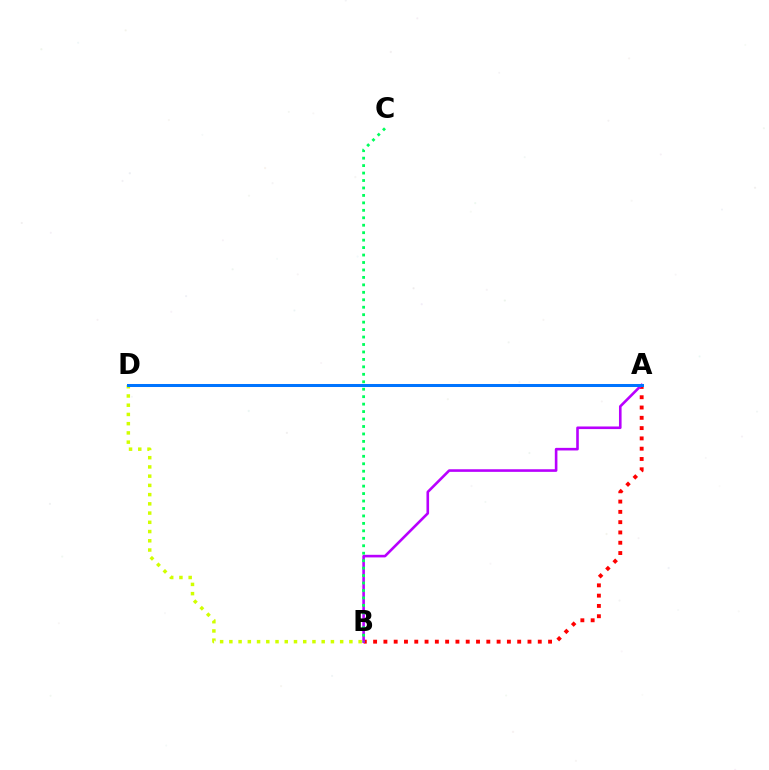{('B', 'D'): [{'color': '#d1ff00', 'line_style': 'dotted', 'thickness': 2.51}], ('A', 'B'): [{'color': '#ff0000', 'line_style': 'dotted', 'thickness': 2.8}, {'color': '#b900ff', 'line_style': 'solid', 'thickness': 1.88}], ('A', 'D'): [{'color': '#0074ff', 'line_style': 'solid', 'thickness': 2.17}], ('B', 'C'): [{'color': '#00ff5c', 'line_style': 'dotted', 'thickness': 2.03}]}